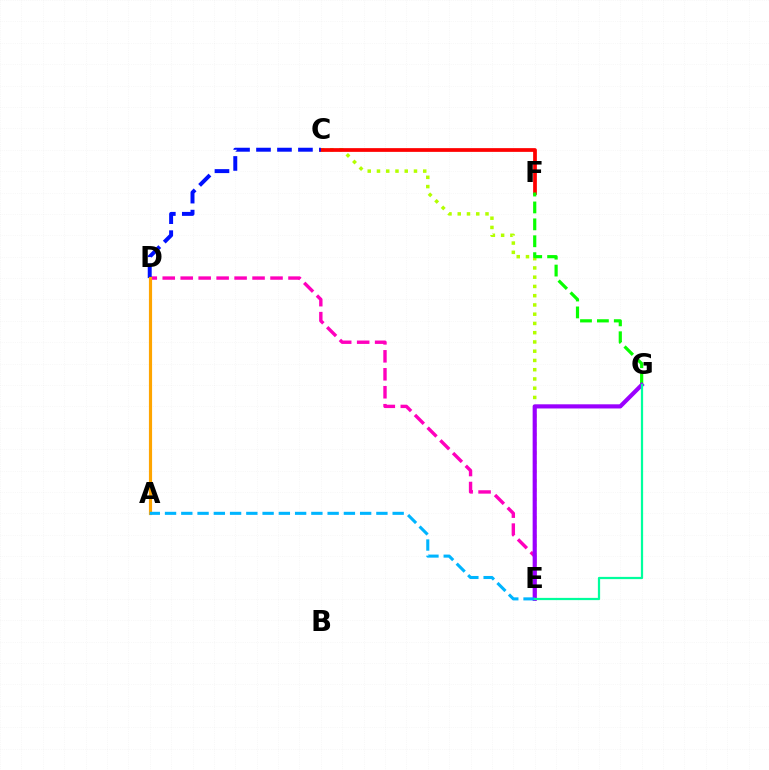{('C', 'E'): [{'color': '#b3ff00', 'line_style': 'dotted', 'thickness': 2.51}], ('C', 'F'): [{'color': '#ff0000', 'line_style': 'solid', 'thickness': 2.69}], ('D', 'E'): [{'color': '#ff00bd', 'line_style': 'dashed', 'thickness': 2.44}], ('F', 'G'): [{'color': '#08ff00', 'line_style': 'dashed', 'thickness': 2.3}], ('C', 'D'): [{'color': '#0010ff', 'line_style': 'dashed', 'thickness': 2.85}], ('A', 'D'): [{'color': '#ffa500', 'line_style': 'solid', 'thickness': 2.28}], ('E', 'G'): [{'color': '#9b00ff', 'line_style': 'solid', 'thickness': 2.99}, {'color': '#00ff9d', 'line_style': 'solid', 'thickness': 1.61}], ('A', 'E'): [{'color': '#00b5ff', 'line_style': 'dashed', 'thickness': 2.21}]}